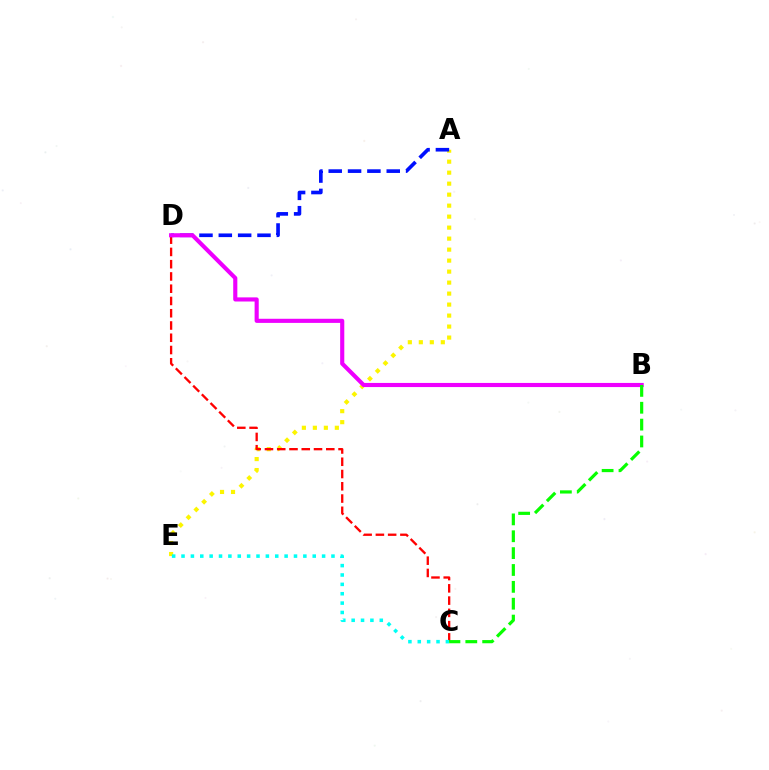{('A', 'E'): [{'color': '#fcf500', 'line_style': 'dotted', 'thickness': 2.99}], ('C', 'D'): [{'color': '#ff0000', 'line_style': 'dashed', 'thickness': 1.67}], ('A', 'D'): [{'color': '#0010ff', 'line_style': 'dashed', 'thickness': 2.63}], ('C', 'E'): [{'color': '#00fff6', 'line_style': 'dotted', 'thickness': 2.55}], ('B', 'D'): [{'color': '#ee00ff', 'line_style': 'solid', 'thickness': 2.97}], ('B', 'C'): [{'color': '#08ff00', 'line_style': 'dashed', 'thickness': 2.29}]}